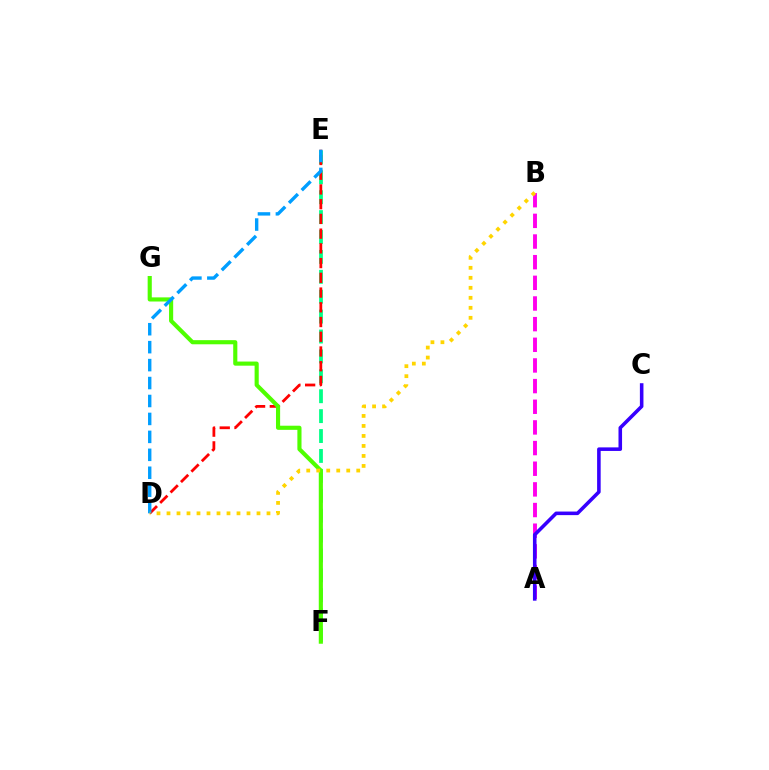{('E', 'F'): [{'color': '#00ff86', 'line_style': 'dashed', 'thickness': 2.7}], ('A', 'B'): [{'color': '#ff00ed', 'line_style': 'dashed', 'thickness': 2.81}], ('A', 'C'): [{'color': '#3700ff', 'line_style': 'solid', 'thickness': 2.57}], ('D', 'E'): [{'color': '#ff0000', 'line_style': 'dashed', 'thickness': 2.0}, {'color': '#009eff', 'line_style': 'dashed', 'thickness': 2.44}], ('F', 'G'): [{'color': '#4fff00', 'line_style': 'solid', 'thickness': 2.97}], ('B', 'D'): [{'color': '#ffd500', 'line_style': 'dotted', 'thickness': 2.72}]}